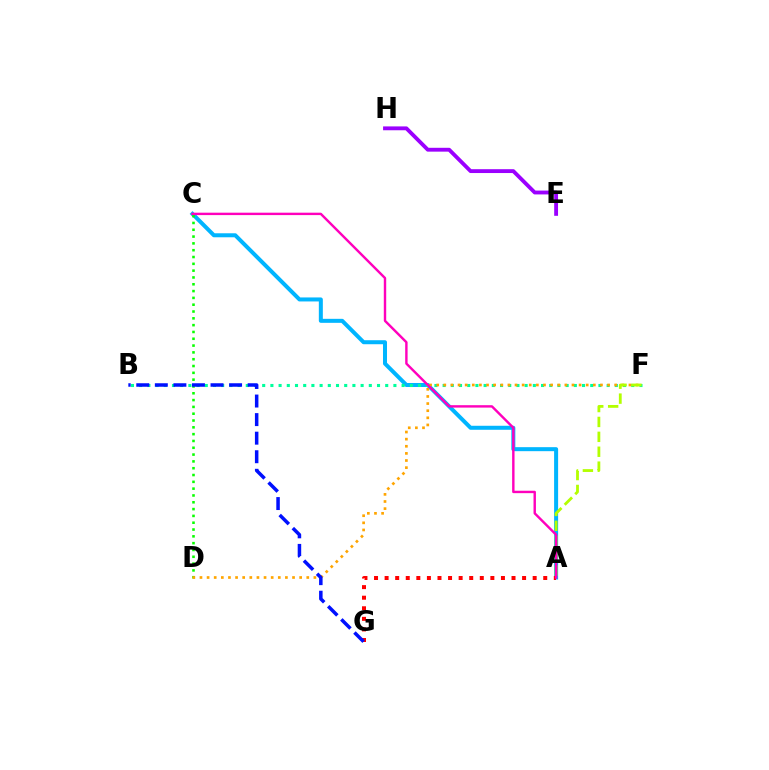{('A', 'C'): [{'color': '#00b5ff', 'line_style': 'solid', 'thickness': 2.89}, {'color': '#ff00bd', 'line_style': 'solid', 'thickness': 1.74}], ('C', 'D'): [{'color': '#08ff00', 'line_style': 'dotted', 'thickness': 1.85}], ('B', 'F'): [{'color': '#00ff9d', 'line_style': 'dotted', 'thickness': 2.23}], ('D', 'F'): [{'color': '#ffa500', 'line_style': 'dotted', 'thickness': 1.93}], ('A', 'G'): [{'color': '#ff0000', 'line_style': 'dotted', 'thickness': 2.87}], ('B', 'G'): [{'color': '#0010ff', 'line_style': 'dashed', 'thickness': 2.52}], ('A', 'F'): [{'color': '#b3ff00', 'line_style': 'dashed', 'thickness': 2.02}], ('E', 'H'): [{'color': '#9b00ff', 'line_style': 'solid', 'thickness': 2.77}]}